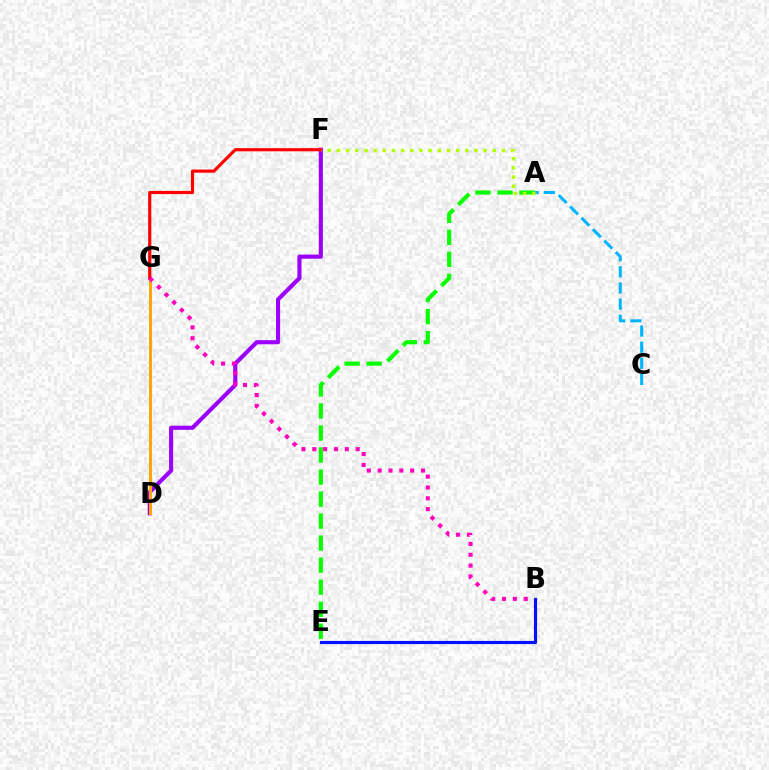{('B', 'E'): [{'color': '#0010ff', 'line_style': 'solid', 'thickness': 2.26}], ('D', 'G'): [{'color': '#00ff9d', 'line_style': 'dashed', 'thickness': 1.51}, {'color': '#ffa500', 'line_style': 'solid', 'thickness': 2.14}], ('A', 'C'): [{'color': '#00b5ff', 'line_style': 'dashed', 'thickness': 2.19}], ('D', 'F'): [{'color': '#9b00ff', 'line_style': 'solid', 'thickness': 2.96}], ('F', 'G'): [{'color': '#ff0000', 'line_style': 'solid', 'thickness': 2.27}], ('A', 'E'): [{'color': '#08ff00', 'line_style': 'dashed', 'thickness': 2.99}], ('A', 'F'): [{'color': '#b3ff00', 'line_style': 'dotted', 'thickness': 2.49}], ('B', 'G'): [{'color': '#ff00bd', 'line_style': 'dotted', 'thickness': 2.95}]}